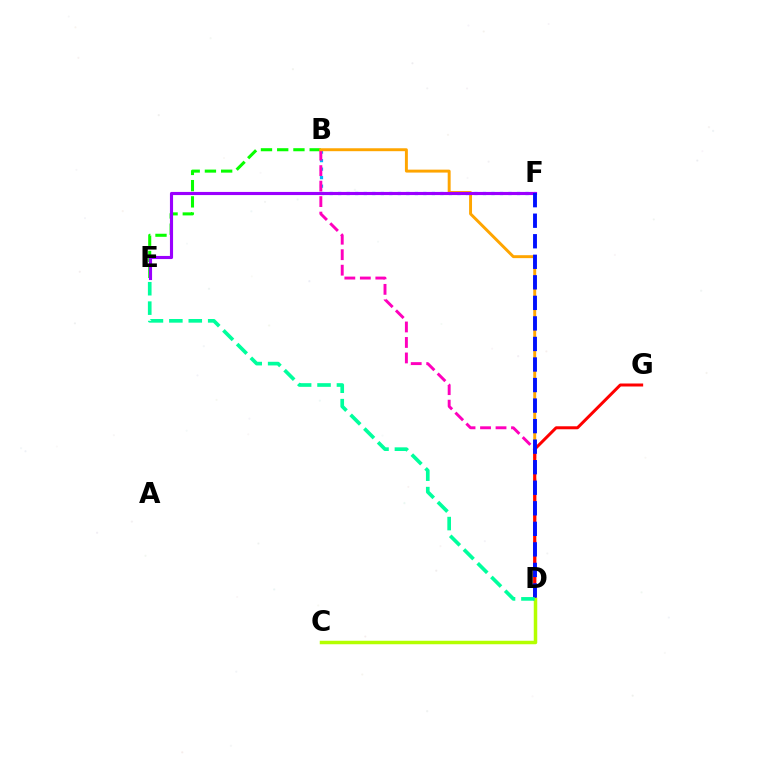{('B', 'F'): [{'color': '#00b5ff', 'line_style': 'dotted', 'thickness': 2.31}], ('B', 'E'): [{'color': '#08ff00', 'line_style': 'dashed', 'thickness': 2.2}], ('B', 'D'): [{'color': '#ff00bd', 'line_style': 'dashed', 'thickness': 2.1}, {'color': '#ffa500', 'line_style': 'solid', 'thickness': 2.11}], ('D', 'G'): [{'color': '#ff0000', 'line_style': 'solid', 'thickness': 2.15}], ('E', 'F'): [{'color': '#9b00ff', 'line_style': 'solid', 'thickness': 2.25}], ('C', 'D'): [{'color': '#b3ff00', 'line_style': 'solid', 'thickness': 2.51}], ('D', 'F'): [{'color': '#0010ff', 'line_style': 'dashed', 'thickness': 2.79}], ('D', 'E'): [{'color': '#00ff9d', 'line_style': 'dashed', 'thickness': 2.64}]}